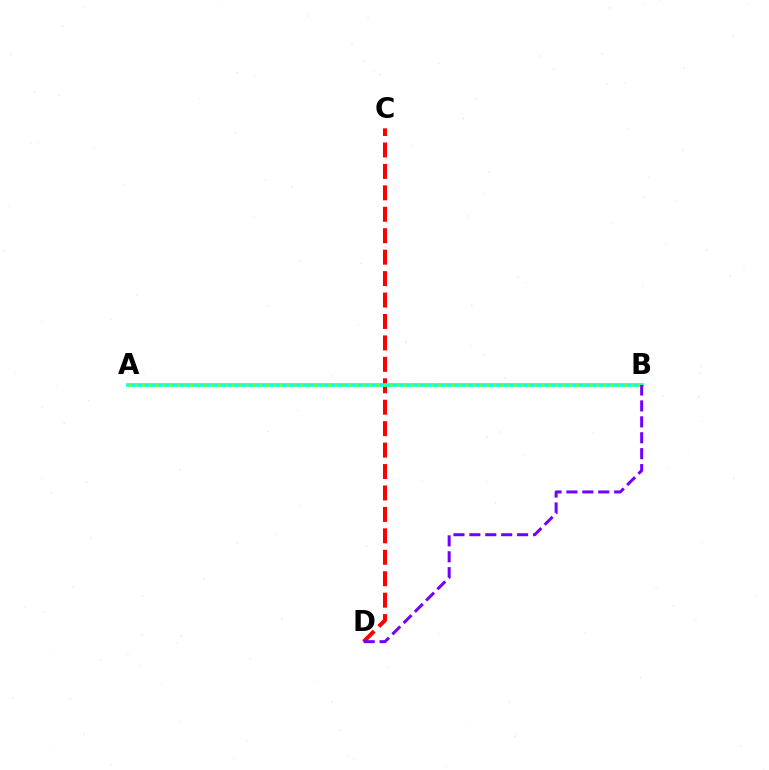{('C', 'D'): [{'color': '#ff0000', 'line_style': 'dashed', 'thickness': 2.91}], ('A', 'B'): [{'color': '#00fff6', 'line_style': 'solid', 'thickness': 2.64}, {'color': '#84ff00', 'line_style': 'dotted', 'thickness': 1.87}], ('B', 'D'): [{'color': '#7200ff', 'line_style': 'dashed', 'thickness': 2.16}]}